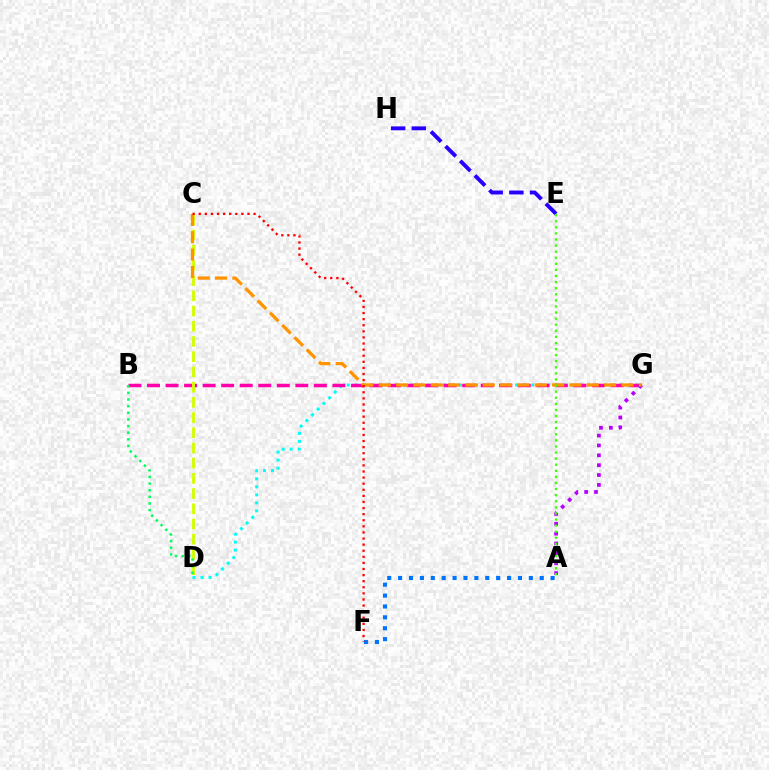{('D', 'G'): [{'color': '#00fff6', 'line_style': 'dotted', 'thickness': 2.18}], ('E', 'H'): [{'color': '#2500ff', 'line_style': 'dashed', 'thickness': 2.81}], ('B', 'G'): [{'color': '#ff00ac', 'line_style': 'dashed', 'thickness': 2.52}], ('A', 'G'): [{'color': '#b900ff', 'line_style': 'dotted', 'thickness': 2.68}], ('C', 'D'): [{'color': '#d1ff00', 'line_style': 'dashed', 'thickness': 2.07}], ('A', 'F'): [{'color': '#0074ff', 'line_style': 'dotted', 'thickness': 2.96}], ('C', 'G'): [{'color': '#ff9400', 'line_style': 'dashed', 'thickness': 2.35}], ('C', 'F'): [{'color': '#ff0000', 'line_style': 'dotted', 'thickness': 1.66}], ('B', 'D'): [{'color': '#00ff5c', 'line_style': 'dotted', 'thickness': 1.8}], ('A', 'E'): [{'color': '#3dff00', 'line_style': 'dotted', 'thickness': 1.65}]}